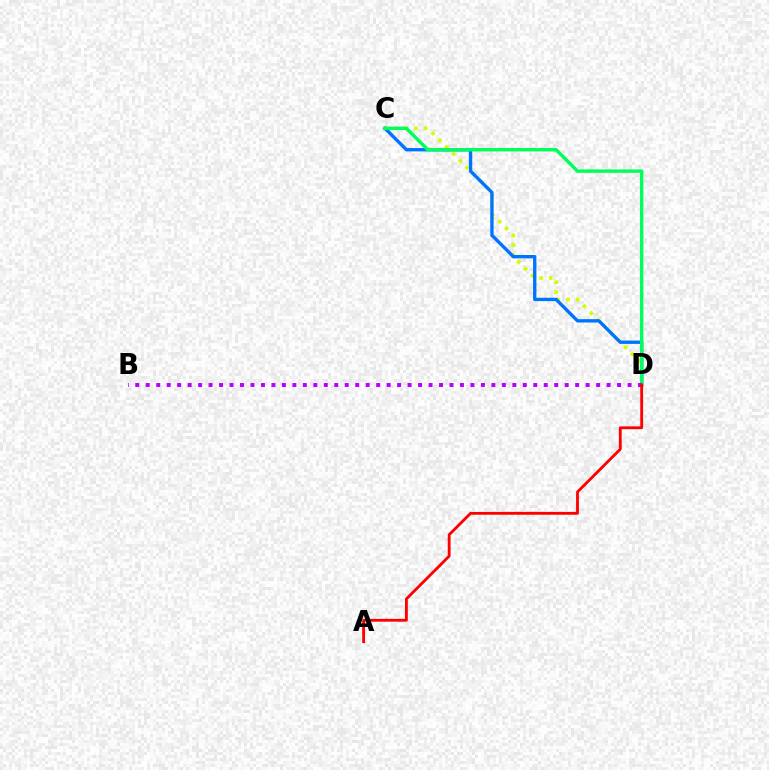{('C', 'D'): [{'color': '#d1ff00', 'line_style': 'dotted', 'thickness': 2.62}, {'color': '#0074ff', 'line_style': 'solid', 'thickness': 2.42}, {'color': '#00ff5c', 'line_style': 'solid', 'thickness': 2.45}], ('B', 'D'): [{'color': '#b900ff', 'line_style': 'dotted', 'thickness': 2.85}], ('A', 'D'): [{'color': '#ff0000', 'line_style': 'solid', 'thickness': 2.04}]}